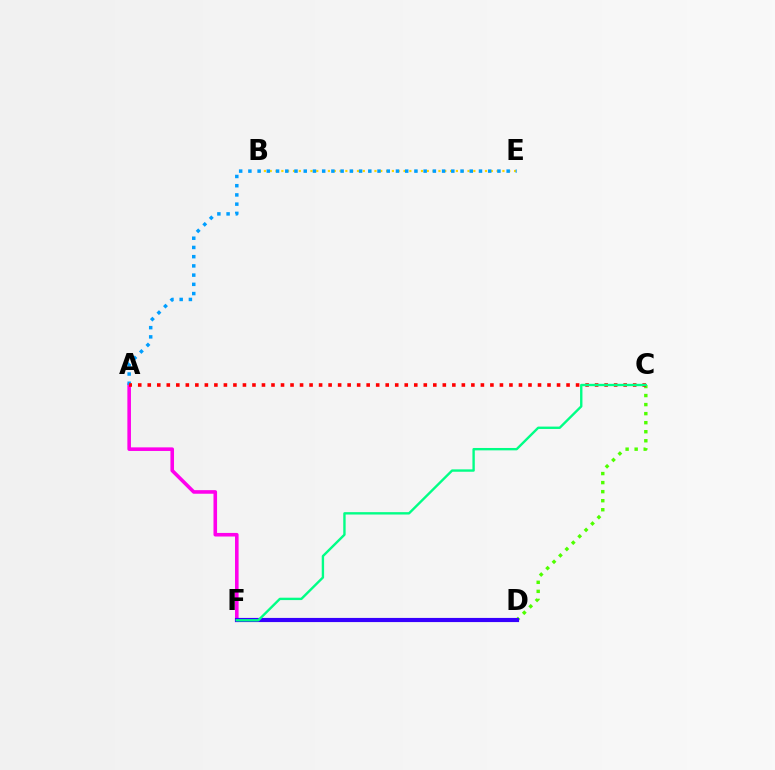{('B', 'E'): [{'color': '#ffd500', 'line_style': 'dotted', 'thickness': 1.58}], ('A', 'F'): [{'color': '#ff00ed', 'line_style': 'solid', 'thickness': 2.58}], ('C', 'D'): [{'color': '#4fff00', 'line_style': 'dotted', 'thickness': 2.46}], ('A', 'E'): [{'color': '#009eff', 'line_style': 'dotted', 'thickness': 2.51}], ('A', 'C'): [{'color': '#ff0000', 'line_style': 'dotted', 'thickness': 2.59}], ('D', 'F'): [{'color': '#3700ff', 'line_style': 'solid', 'thickness': 2.99}], ('C', 'F'): [{'color': '#00ff86', 'line_style': 'solid', 'thickness': 1.71}]}